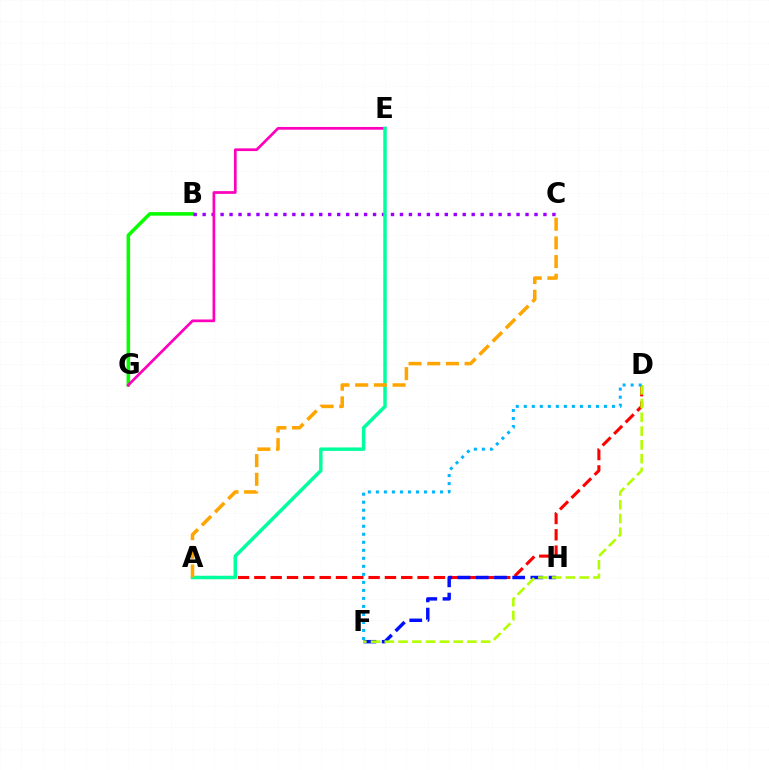{('A', 'D'): [{'color': '#ff0000', 'line_style': 'dashed', 'thickness': 2.22}], ('B', 'G'): [{'color': '#08ff00', 'line_style': 'solid', 'thickness': 2.56}], ('B', 'C'): [{'color': '#9b00ff', 'line_style': 'dotted', 'thickness': 2.44}], ('F', 'H'): [{'color': '#0010ff', 'line_style': 'dashed', 'thickness': 2.47}], ('D', 'F'): [{'color': '#b3ff00', 'line_style': 'dashed', 'thickness': 1.87}, {'color': '#00b5ff', 'line_style': 'dotted', 'thickness': 2.18}], ('E', 'G'): [{'color': '#ff00bd', 'line_style': 'solid', 'thickness': 1.96}], ('A', 'E'): [{'color': '#00ff9d', 'line_style': 'solid', 'thickness': 2.49}], ('A', 'C'): [{'color': '#ffa500', 'line_style': 'dashed', 'thickness': 2.54}]}